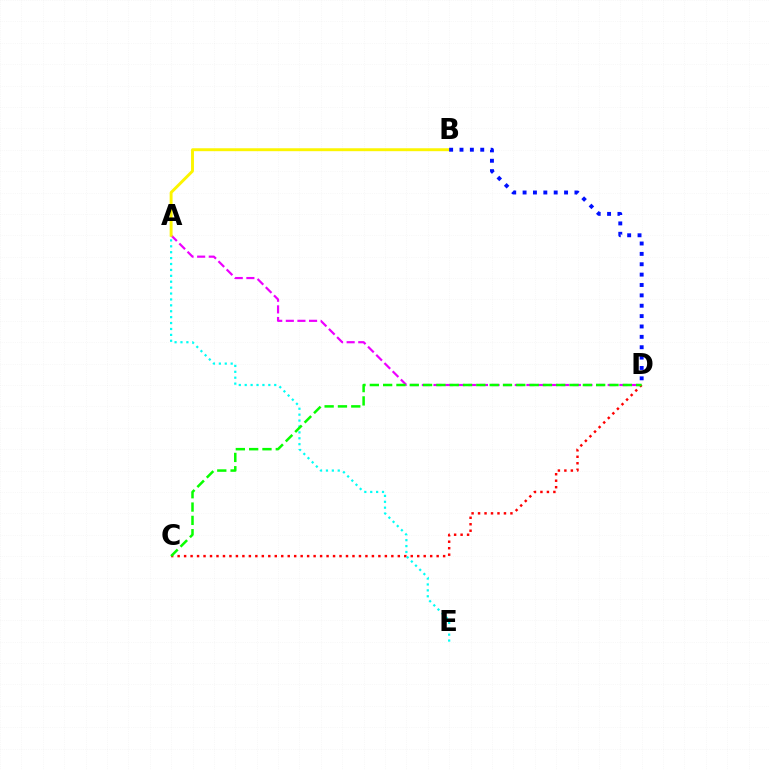{('A', 'D'): [{'color': '#ee00ff', 'line_style': 'dashed', 'thickness': 1.58}], ('C', 'D'): [{'color': '#ff0000', 'line_style': 'dotted', 'thickness': 1.76}, {'color': '#08ff00', 'line_style': 'dashed', 'thickness': 1.81}], ('A', 'E'): [{'color': '#00fff6', 'line_style': 'dotted', 'thickness': 1.6}], ('A', 'B'): [{'color': '#fcf500', 'line_style': 'solid', 'thickness': 2.1}], ('B', 'D'): [{'color': '#0010ff', 'line_style': 'dotted', 'thickness': 2.82}]}